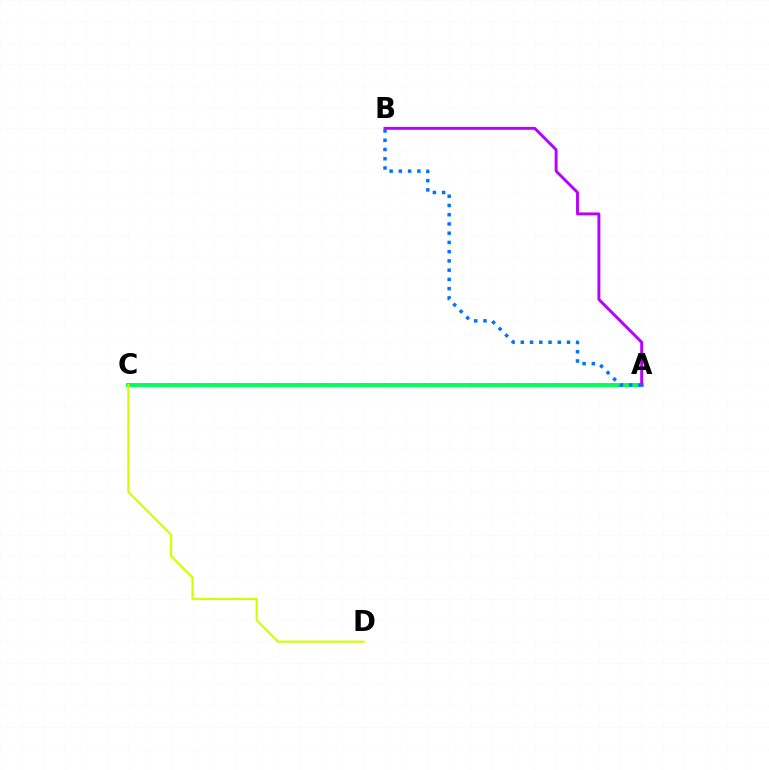{('A', 'C'): [{'color': '#ff0000', 'line_style': 'dotted', 'thickness': 2.57}, {'color': '#00ff5c', 'line_style': 'solid', 'thickness': 2.83}], ('A', 'B'): [{'color': '#b900ff', 'line_style': 'solid', 'thickness': 2.09}, {'color': '#0074ff', 'line_style': 'dotted', 'thickness': 2.51}], ('C', 'D'): [{'color': '#d1ff00', 'line_style': 'solid', 'thickness': 1.56}]}